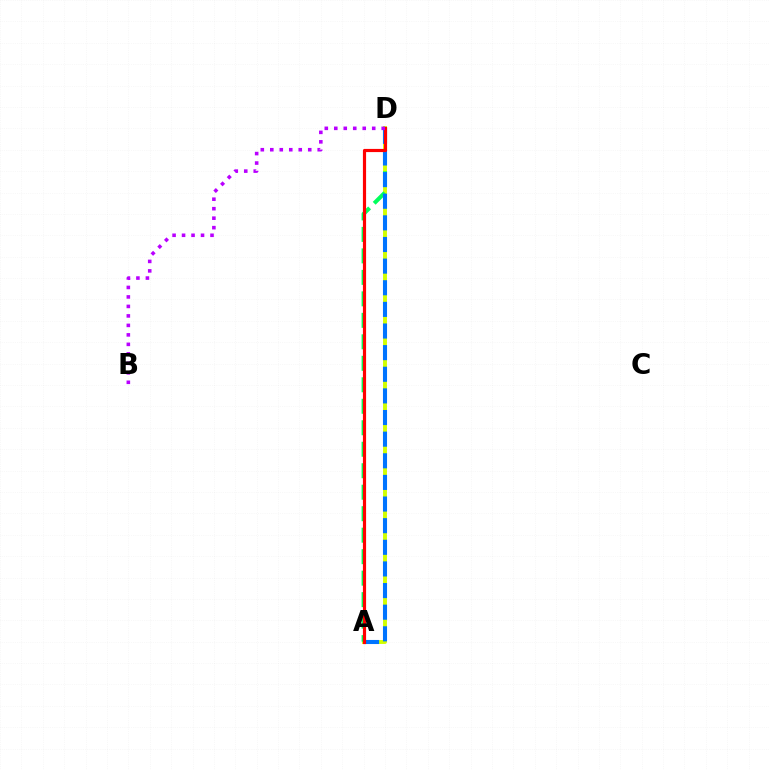{('A', 'D'): [{'color': '#d1ff00', 'line_style': 'solid', 'thickness': 2.81}, {'color': '#00ff5c', 'line_style': 'dashed', 'thickness': 2.92}, {'color': '#0074ff', 'line_style': 'dashed', 'thickness': 2.94}, {'color': '#ff0000', 'line_style': 'solid', 'thickness': 2.28}], ('B', 'D'): [{'color': '#b900ff', 'line_style': 'dotted', 'thickness': 2.58}]}